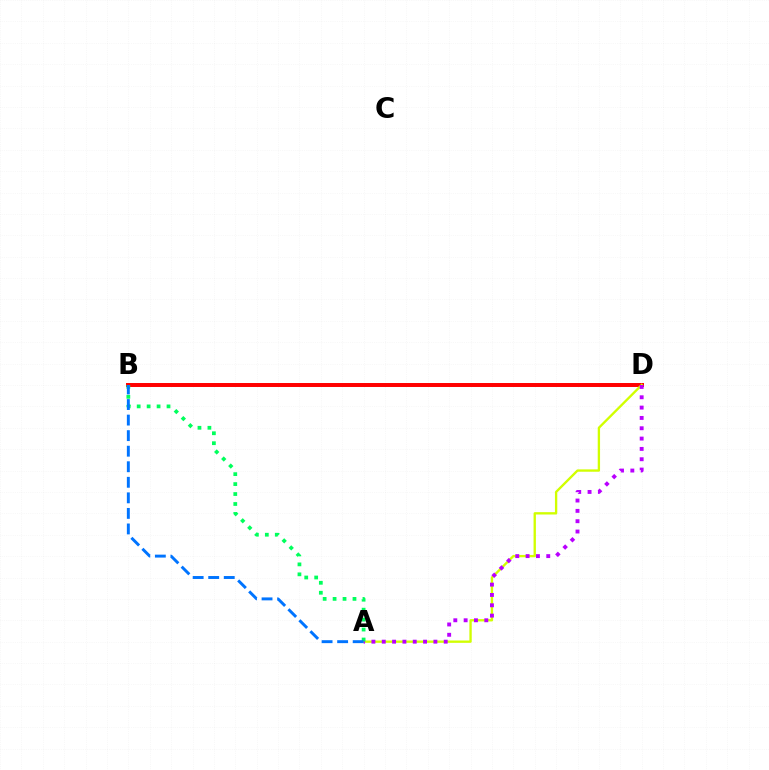{('B', 'D'): [{'color': '#ff0000', 'line_style': 'solid', 'thickness': 2.86}], ('A', 'D'): [{'color': '#d1ff00', 'line_style': 'solid', 'thickness': 1.69}, {'color': '#b900ff', 'line_style': 'dotted', 'thickness': 2.81}], ('A', 'B'): [{'color': '#00ff5c', 'line_style': 'dotted', 'thickness': 2.7}, {'color': '#0074ff', 'line_style': 'dashed', 'thickness': 2.11}]}